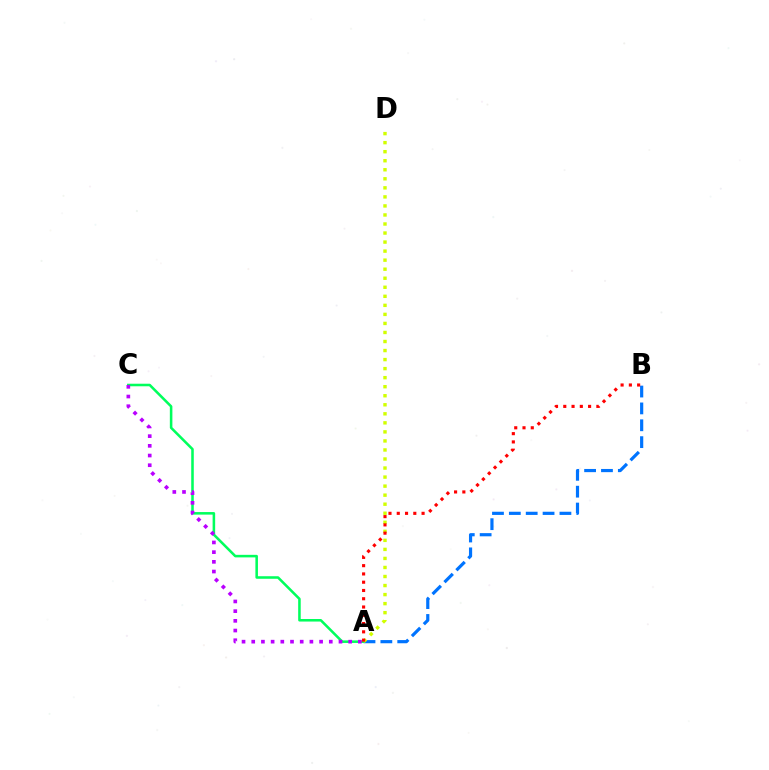{('A', 'B'): [{'color': '#0074ff', 'line_style': 'dashed', 'thickness': 2.29}, {'color': '#ff0000', 'line_style': 'dotted', 'thickness': 2.25}], ('A', 'C'): [{'color': '#00ff5c', 'line_style': 'solid', 'thickness': 1.84}, {'color': '#b900ff', 'line_style': 'dotted', 'thickness': 2.63}], ('A', 'D'): [{'color': '#d1ff00', 'line_style': 'dotted', 'thickness': 2.46}]}